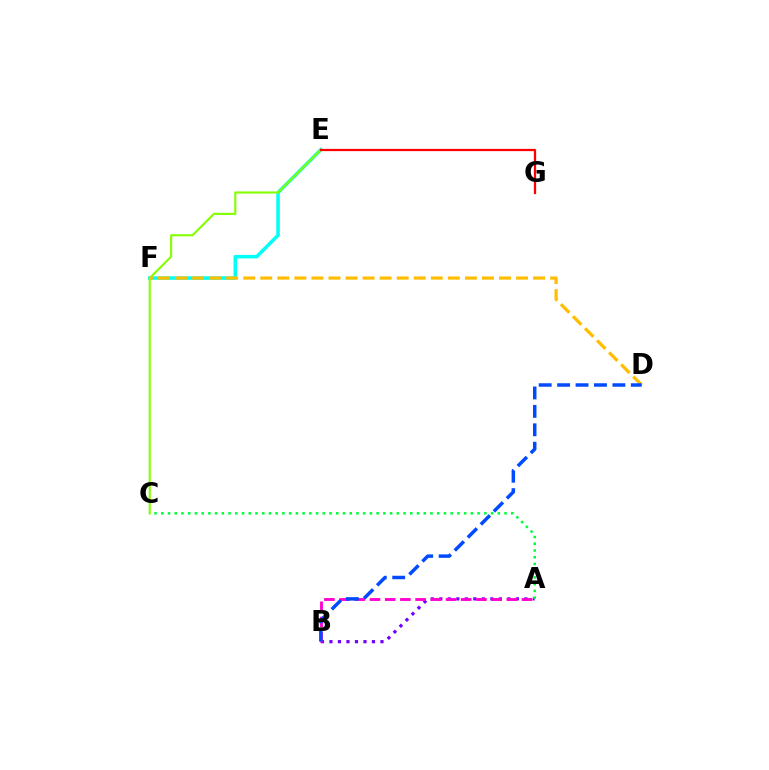{('E', 'F'): [{'color': '#00fff6', 'line_style': 'solid', 'thickness': 2.53}], ('C', 'E'): [{'color': '#84ff00', 'line_style': 'solid', 'thickness': 1.53}], ('A', 'B'): [{'color': '#7200ff', 'line_style': 'dotted', 'thickness': 2.31}, {'color': '#ff00cf', 'line_style': 'dashed', 'thickness': 2.06}], ('D', 'F'): [{'color': '#ffbd00', 'line_style': 'dashed', 'thickness': 2.32}], ('B', 'D'): [{'color': '#004bff', 'line_style': 'dashed', 'thickness': 2.5}], ('E', 'G'): [{'color': '#ff0000', 'line_style': 'solid', 'thickness': 1.63}], ('A', 'C'): [{'color': '#00ff39', 'line_style': 'dotted', 'thickness': 1.83}]}